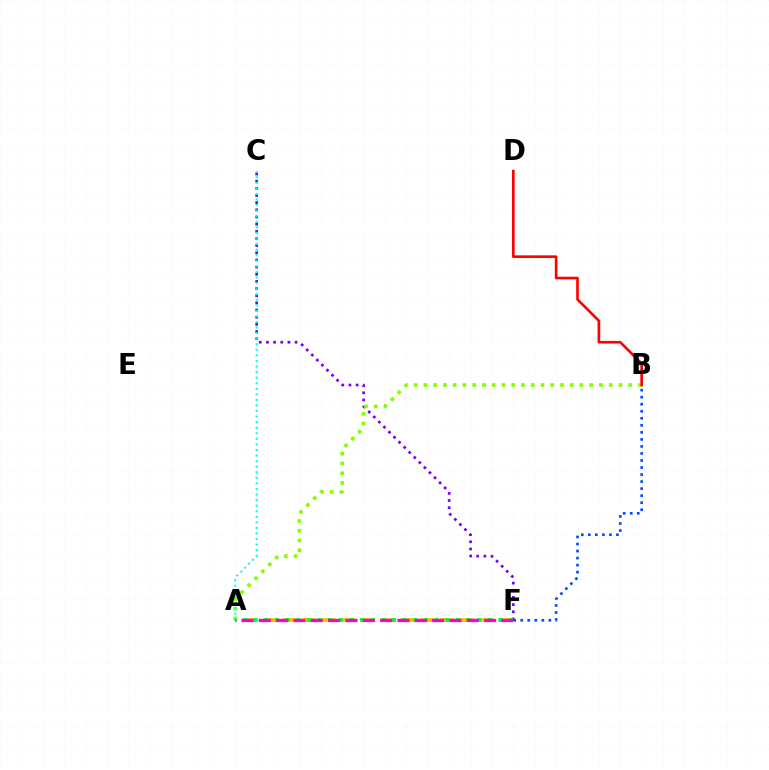{('C', 'F'): [{'color': '#7200ff', 'line_style': 'dotted', 'thickness': 1.94}], ('A', 'B'): [{'color': '#84ff00', 'line_style': 'dotted', 'thickness': 2.65}], ('B', 'D'): [{'color': '#ff0000', 'line_style': 'solid', 'thickness': 1.91}], ('B', 'F'): [{'color': '#004bff', 'line_style': 'dotted', 'thickness': 1.91}], ('A', 'F'): [{'color': '#ffbd00', 'line_style': 'dashed', 'thickness': 2.68}, {'color': '#00ff39', 'line_style': 'dotted', 'thickness': 2.89}, {'color': '#ff00cf', 'line_style': 'dashed', 'thickness': 2.35}], ('A', 'C'): [{'color': '#00fff6', 'line_style': 'dotted', 'thickness': 1.51}]}